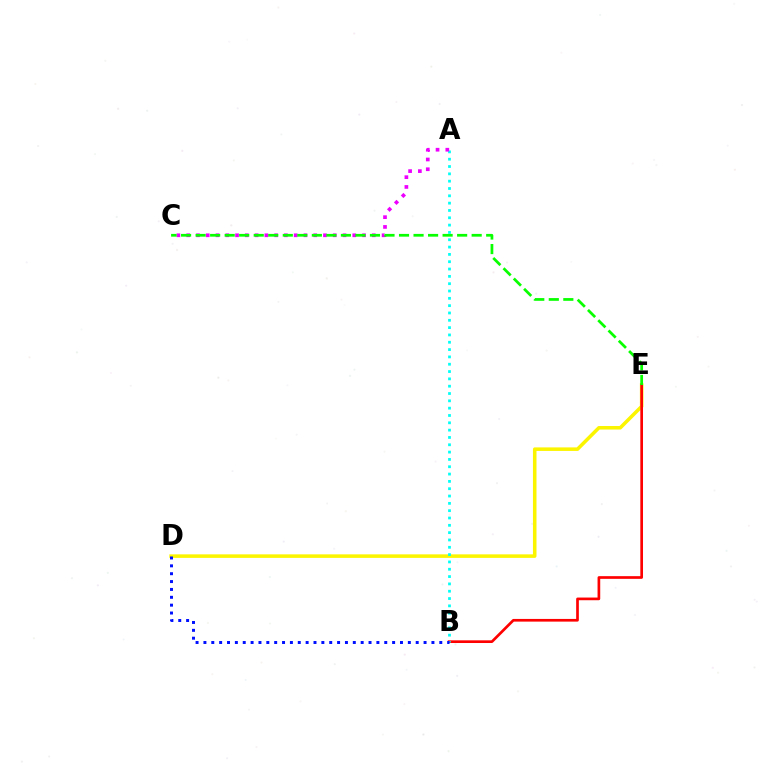{('D', 'E'): [{'color': '#fcf500', 'line_style': 'solid', 'thickness': 2.55}], ('B', 'E'): [{'color': '#ff0000', 'line_style': 'solid', 'thickness': 1.93}], ('A', 'B'): [{'color': '#00fff6', 'line_style': 'dotted', 'thickness': 1.99}], ('A', 'C'): [{'color': '#ee00ff', 'line_style': 'dotted', 'thickness': 2.65}], ('B', 'D'): [{'color': '#0010ff', 'line_style': 'dotted', 'thickness': 2.14}], ('C', 'E'): [{'color': '#08ff00', 'line_style': 'dashed', 'thickness': 1.97}]}